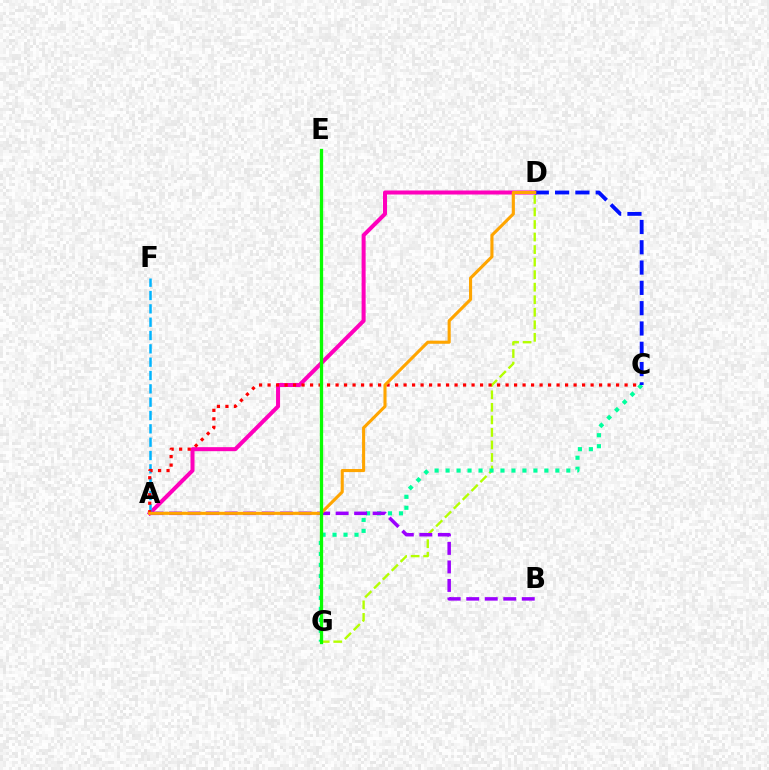{('A', 'D'): [{'color': '#ff00bd', 'line_style': 'solid', 'thickness': 2.9}, {'color': '#ffa500', 'line_style': 'solid', 'thickness': 2.23}], ('D', 'G'): [{'color': '#b3ff00', 'line_style': 'dashed', 'thickness': 1.7}], ('A', 'F'): [{'color': '#00b5ff', 'line_style': 'dashed', 'thickness': 1.81}], ('A', 'C'): [{'color': '#ff0000', 'line_style': 'dotted', 'thickness': 2.31}], ('C', 'G'): [{'color': '#00ff9d', 'line_style': 'dotted', 'thickness': 2.98}], ('A', 'B'): [{'color': '#9b00ff', 'line_style': 'dashed', 'thickness': 2.51}], ('C', 'D'): [{'color': '#0010ff', 'line_style': 'dashed', 'thickness': 2.76}], ('E', 'G'): [{'color': '#08ff00', 'line_style': 'solid', 'thickness': 2.37}]}